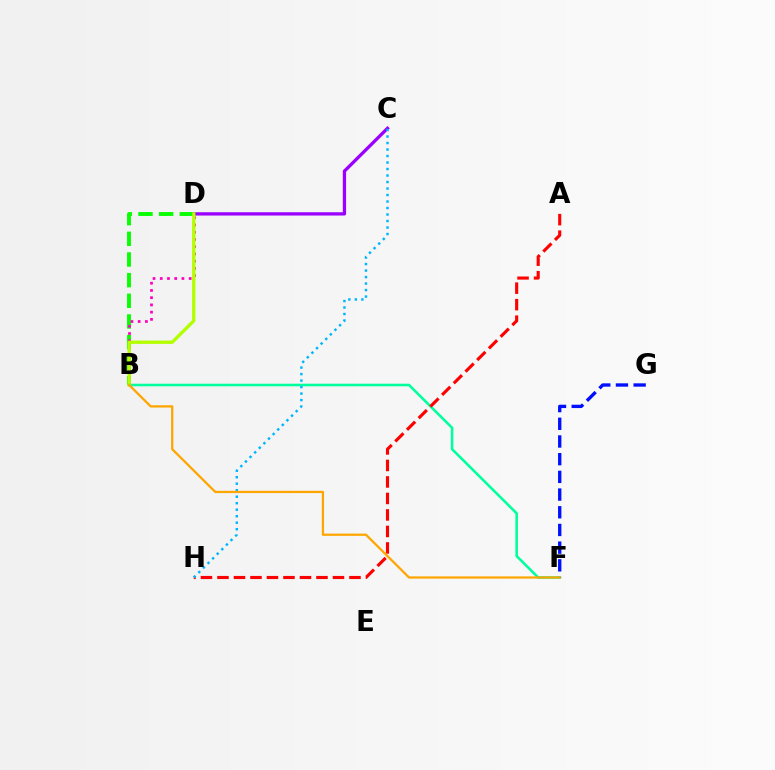{('B', 'D'): [{'color': '#08ff00', 'line_style': 'dashed', 'thickness': 2.81}, {'color': '#ff00bd', 'line_style': 'dotted', 'thickness': 1.96}, {'color': '#b3ff00', 'line_style': 'solid', 'thickness': 2.41}], ('C', 'D'): [{'color': '#9b00ff', 'line_style': 'solid', 'thickness': 2.37}], ('B', 'F'): [{'color': '#00ff9d', 'line_style': 'solid', 'thickness': 1.85}, {'color': '#ffa500', 'line_style': 'solid', 'thickness': 1.62}], ('A', 'H'): [{'color': '#ff0000', 'line_style': 'dashed', 'thickness': 2.24}], ('C', 'H'): [{'color': '#00b5ff', 'line_style': 'dotted', 'thickness': 1.77}], ('F', 'G'): [{'color': '#0010ff', 'line_style': 'dashed', 'thickness': 2.4}]}